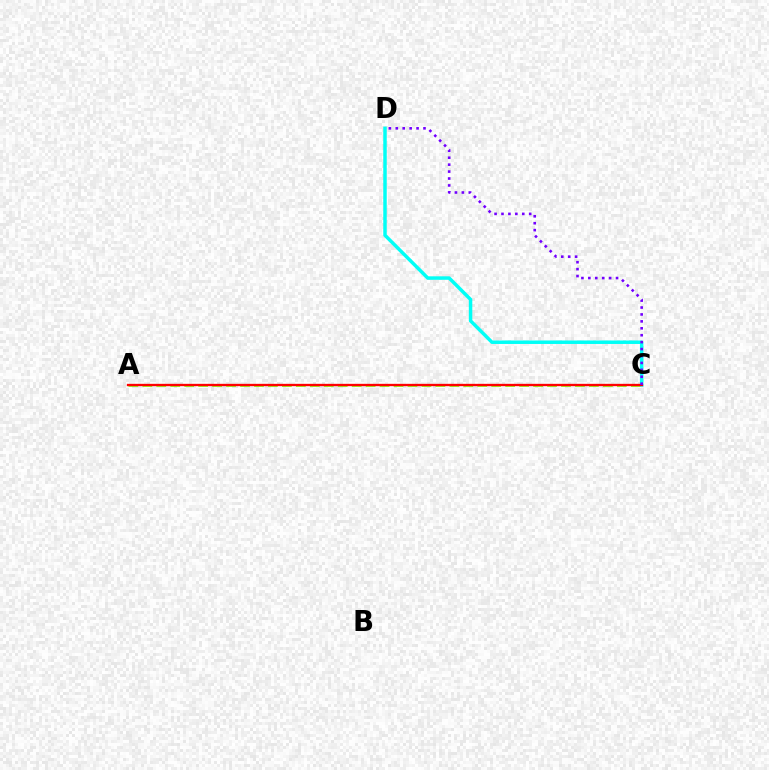{('A', 'C'): [{'color': '#84ff00', 'line_style': 'dashed', 'thickness': 1.9}, {'color': '#ff0000', 'line_style': 'solid', 'thickness': 1.68}], ('C', 'D'): [{'color': '#00fff6', 'line_style': 'solid', 'thickness': 2.5}, {'color': '#7200ff', 'line_style': 'dotted', 'thickness': 1.88}]}